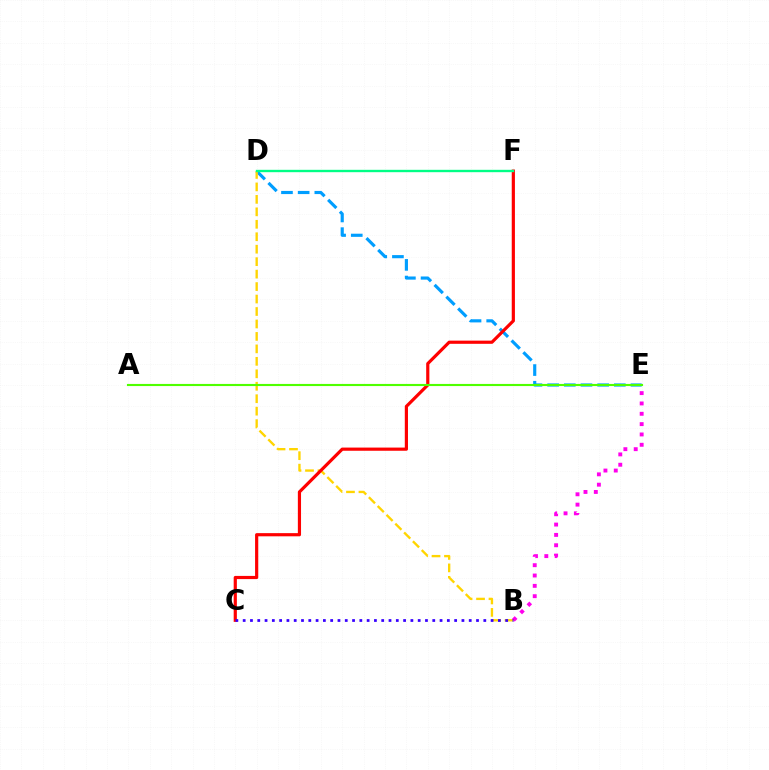{('D', 'E'): [{'color': '#009eff', 'line_style': 'dashed', 'thickness': 2.27}], ('B', 'D'): [{'color': '#ffd500', 'line_style': 'dashed', 'thickness': 1.69}], ('B', 'E'): [{'color': '#ff00ed', 'line_style': 'dotted', 'thickness': 2.81}], ('C', 'F'): [{'color': '#ff0000', 'line_style': 'solid', 'thickness': 2.29}], ('D', 'F'): [{'color': '#00ff86', 'line_style': 'solid', 'thickness': 1.71}], ('A', 'E'): [{'color': '#4fff00', 'line_style': 'solid', 'thickness': 1.54}], ('B', 'C'): [{'color': '#3700ff', 'line_style': 'dotted', 'thickness': 1.98}]}